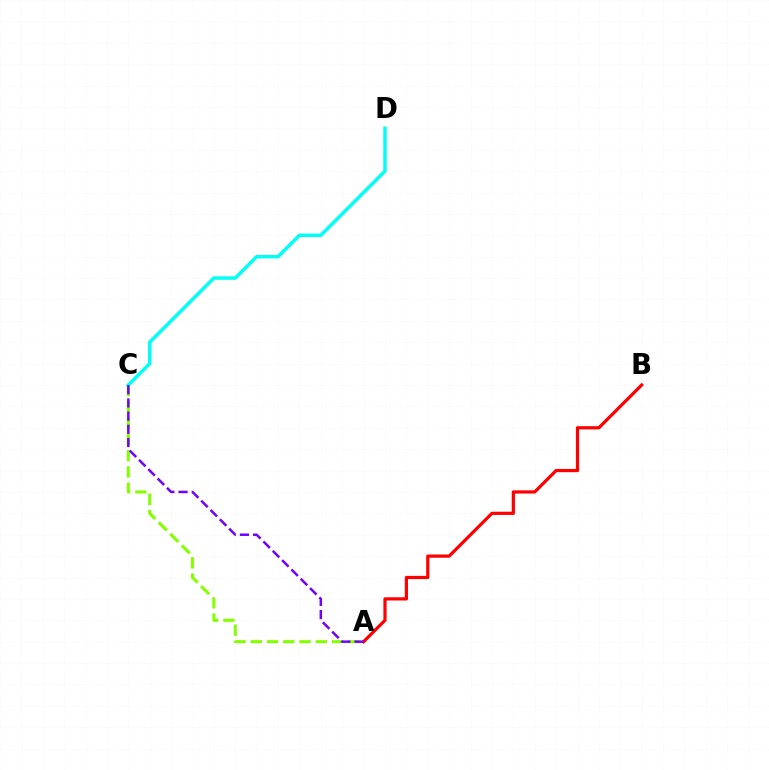{('A', 'B'): [{'color': '#ff0000', 'line_style': 'solid', 'thickness': 2.32}], ('A', 'C'): [{'color': '#84ff00', 'line_style': 'dashed', 'thickness': 2.21}, {'color': '#7200ff', 'line_style': 'dashed', 'thickness': 1.79}], ('C', 'D'): [{'color': '#00fff6', 'line_style': 'solid', 'thickness': 2.5}]}